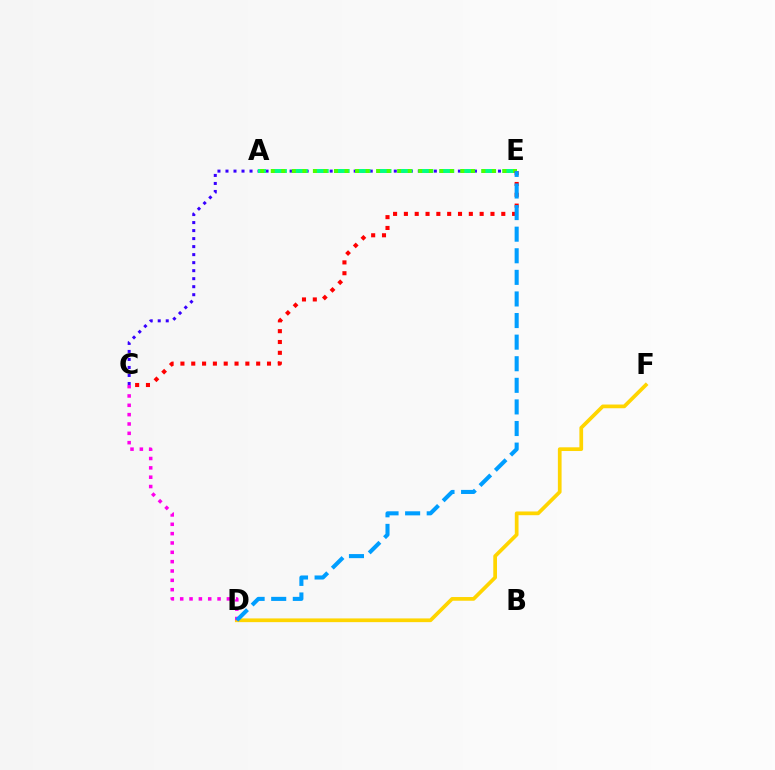{('C', 'E'): [{'color': '#3700ff', 'line_style': 'dotted', 'thickness': 2.18}, {'color': '#ff0000', 'line_style': 'dotted', 'thickness': 2.94}], ('A', 'E'): [{'color': '#00ff86', 'line_style': 'dashed', 'thickness': 2.84}, {'color': '#4fff00', 'line_style': 'dotted', 'thickness': 2.86}], ('D', 'F'): [{'color': '#ffd500', 'line_style': 'solid', 'thickness': 2.68}], ('C', 'D'): [{'color': '#ff00ed', 'line_style': 'dotted', 'thickness': 2.54}], ('D', 'E'): [{'color': '#009eff', 'line_style': 'dashed', 'thickness': 2.93}]}